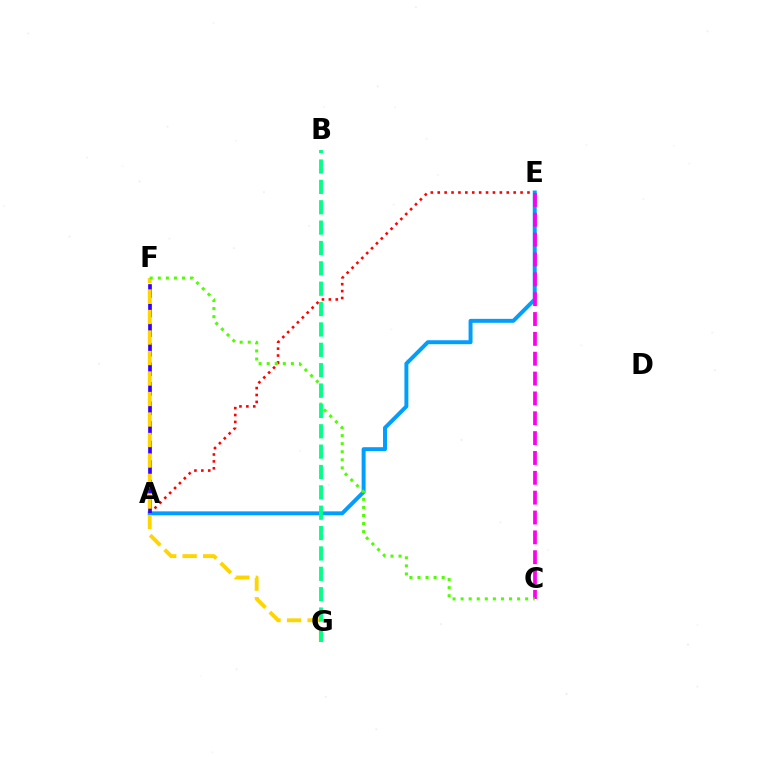{('A', 'E'): [{'color': '#ff0000', 'line_style': 'dotted', 'thickness': 1.88}, {'color': '#009eff', 'line_style': 'solid', 'thickness': 2.84}], ('A', 'F'): [{'color': '#3700ff', 'line_style': 'dashed', 'thickness': 2.66}], ('F', 'G'): [{'color': '#ffd500', 'line_style': 'dashed', 'thickness': 2.79}], ('C', 'E'): [{'color': '#ff00ed', 'line_style': 'dashed', 'thickness': 2.7}], ('C', 'F'): [{'color': '#4fff00', 'line_style': 'dotted', 'thickness': 2.19}], ('B', 'G'): [{'color': '#00ff86', 'line_style': 'dashed', 'thickness': 2.77}]}